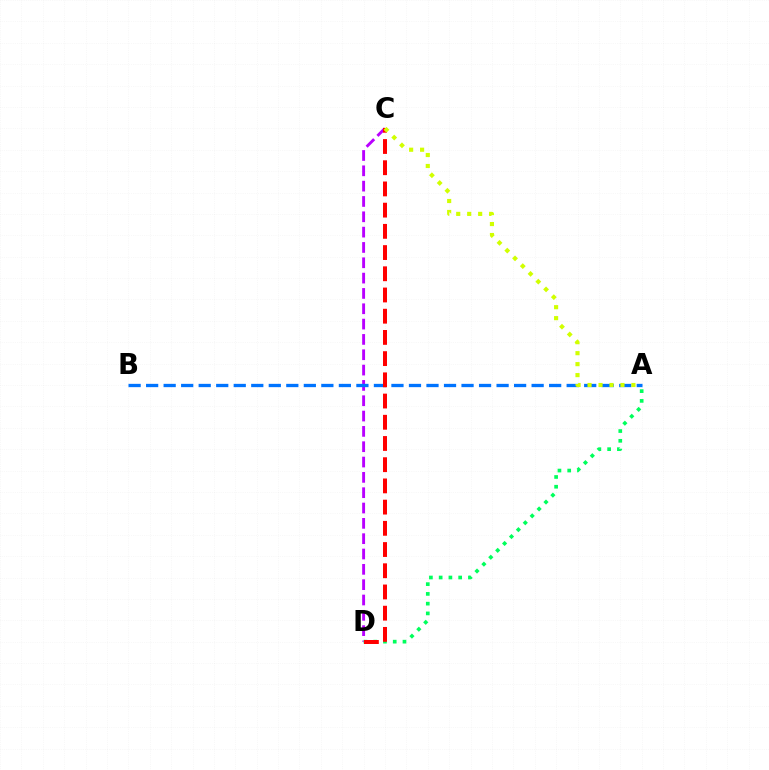{('C', 'D'): [{'color': '#b900ff', 'line_style': 'dashed', 'thickness': 2.08}, {'color': '#ff0000', 'line_style': 'dashed', 'thickness': 2.88}], ('A', 'D'): [{'color': '#00ff5c', 'line_style': 'dotted', 'thickness': 2.65}], ('A', 'B'): [{'color': '#0074ff', 'line_style': 'dashed', 'thickness': 2.38}], ('A', 'C'): [{'color': '#d1ff00', 'line_style': 'dotted', 'thickness': 2.98}]}